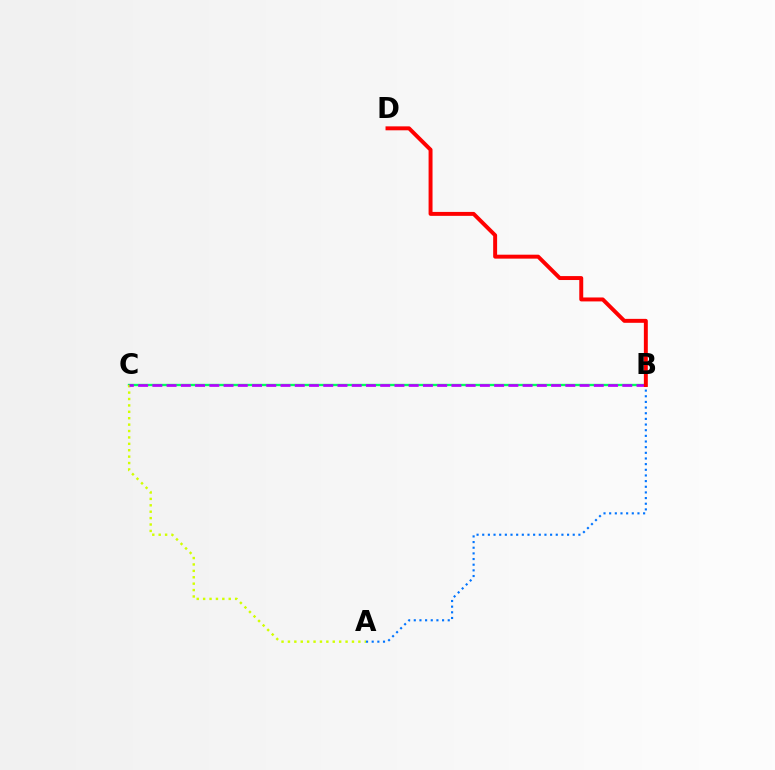{('B', 'C'): [{'color': '#00ff5c', 'line_style': 'solid', 'thickness': 1.69}, {'color': '#b900ff', 'line_style': 'dashed', 'thickness': 1.93}], ('A', 'C'): [{'color': '#d1ff00', 'line_style': 'dotted', 'thickness': 1.74}], ('A', 'B'): [{'color': '#0074ff', 'line_style': 'dotted', 'thickness': 1.54}], ('B', 'D'): [{'color': '#ff0000', 'line_style': 'solid', 'thickness': 2.84}]}